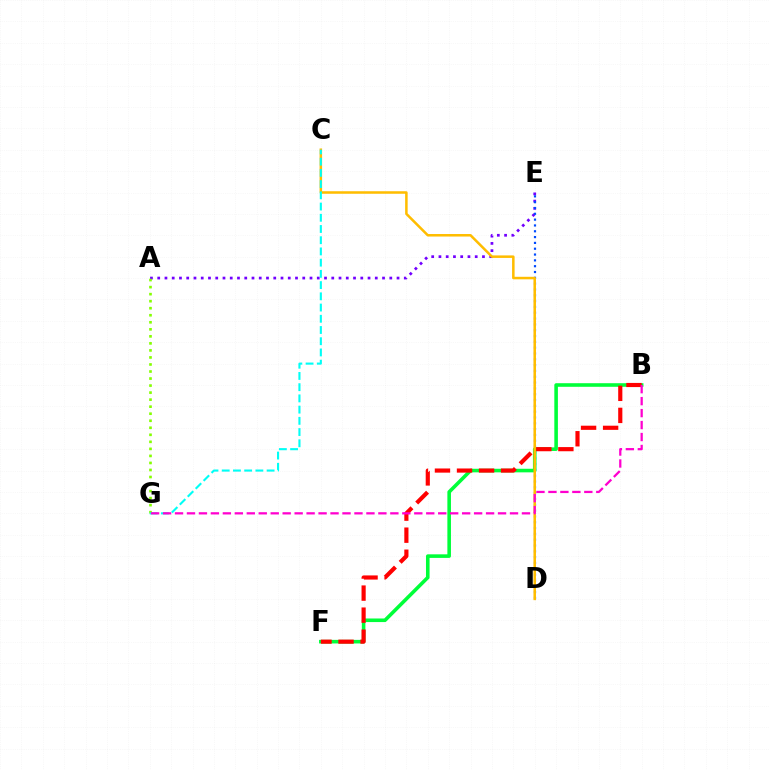{('B', 'F'): [{'color': '#00ff39', 'line_style': 'solid', 'thickness': 2.58}, {'color': '#ff0000', 'line_style': 'dashed', 'thickness': 2.99}], ('A', 'E'): [{'color': '#7200ff', 'line_style': 'dotted', 'thickness': 1.97}], ('D', 'E'): [{'color': '#004bff', 'line_style': 'dotted', 'thickness': 1.58}], ('A', 'G'): [{'color': '#84ff00', 'line_style': 'dotted', 'thickness': 1.91}], ('C', 'D'): [{'color': '#ffbd00', 'line_style': 'solid', 'thickness': 1.82}], ('C', 'G'): [{'color': '#00fff6', 'line_style': 'dashed', 'thickness': 1.52}], ('B', 'G'): [{'color': '#ff00cf', 'line_style': 'dashed', 'thickness': 1.63}]}